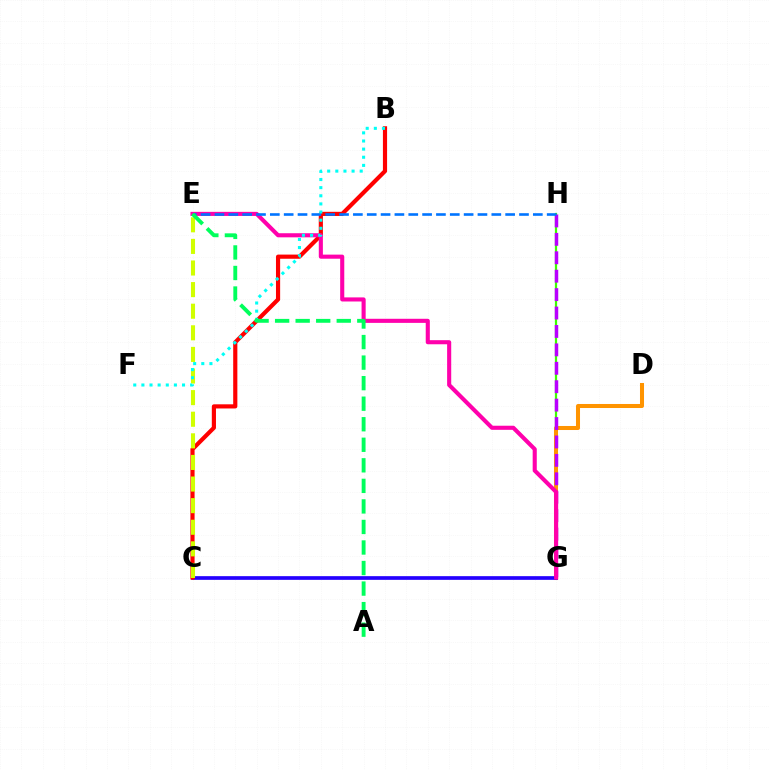{('G', 'H'): [{'color': '#3dff00', 'line_style': 'solid', 'thickness': 1.6}, {'color': '#b900ff', 'line_style': 'dashed', 'thickness': 2.5}], ('D', 'G'): [{'color': '#ff9400', 'line_style': 'solid', 'thickness': 2.9}], ('C', 'G'): [{'color': '#2500ff', 'line_style': 'solid', 'thickness': 2.65}], ('B', 'C'): [{'color': '#ff0000', 'line_style': 'solid', 'thickness': 3.0}], ('E', 'G'): [{'color': '#ff00ac', 'line_style': 'solid', 'thickness': 2.95}], ('C', 'E'): [{'color': '#d1ff00', 'line_style': 'dashed', 'thickness': 2.93}], ('E', 'H'): [{'color': '#0074ff', 'line_style': 'dashed', 'thickness': 1.88}], ('B', 'F'): [{'color': '#00fff6', 'line_style': 'dotted', 'thickness': 2.21}], ('A', 'E'): [{'color': '#00ff5c', 'line_style': 'dashed', 'thickness': 2.79}]}